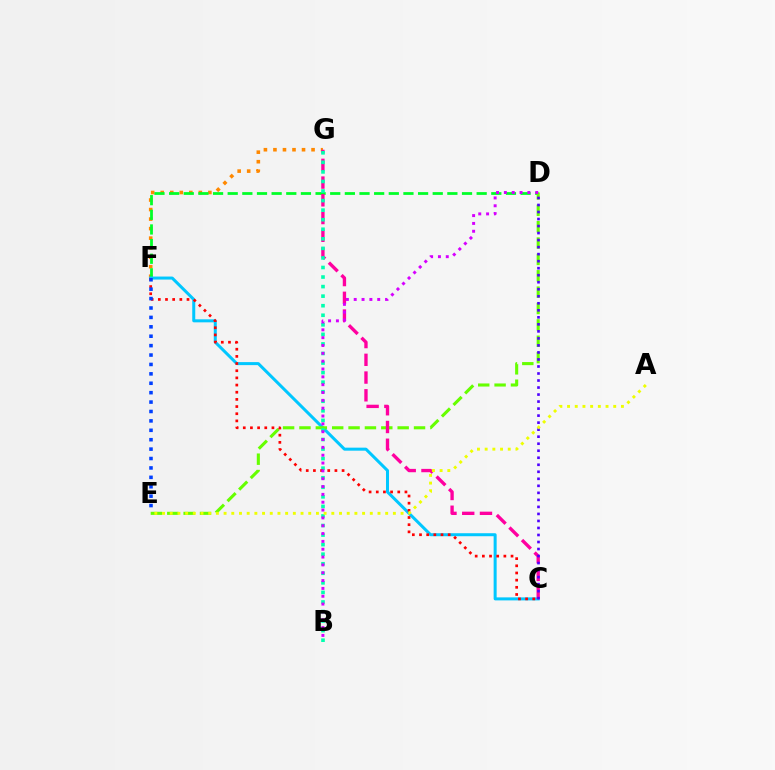{('F', 'G'): [{'color': '#ff8800', 'line_style': 'dotted', 'thickness': 2.59}], ('D', 'F'): [{'color': '#00ff27', 'line_style': 'dashed', 'thickness': 1.99}], ('C', 'F'): [{'color': '#00c7ff', 'line_style': 'solid', 'thickness': 2.17}, {'color': '#ff0000', 'line_style': 'dotted', 'thickness': 1.95}], ('D', 'E'): [{'color': '#66ff00', 'line_style': 'dashed', 'thickness': 2.22}], ('C', 'G'): [{'color': '#ff00a0', 'line_style': 'dashed', 'thickness': 2.41}], ('C', 'D'): [{'color': '#4f00ff', 'line_style': 'dotted', 'thickness': 1.91}], ('B', 'G'): [{'color': '#00ffaf', 'line_style': 'dotted', 'thickness': 2.6}], ('B', 'D'): [{'color': '#d600ff', 'line_style': 'dotted', 'thickness': 2.13}], ('A', 'E'): [{'color': '#eeff00', 'line_style': 'dotted', 'thickness': 2.09}], ('E', 'F'): [{'color': '#003fff', 'line_style': 'dotted', 'thickness': 2.56}]}